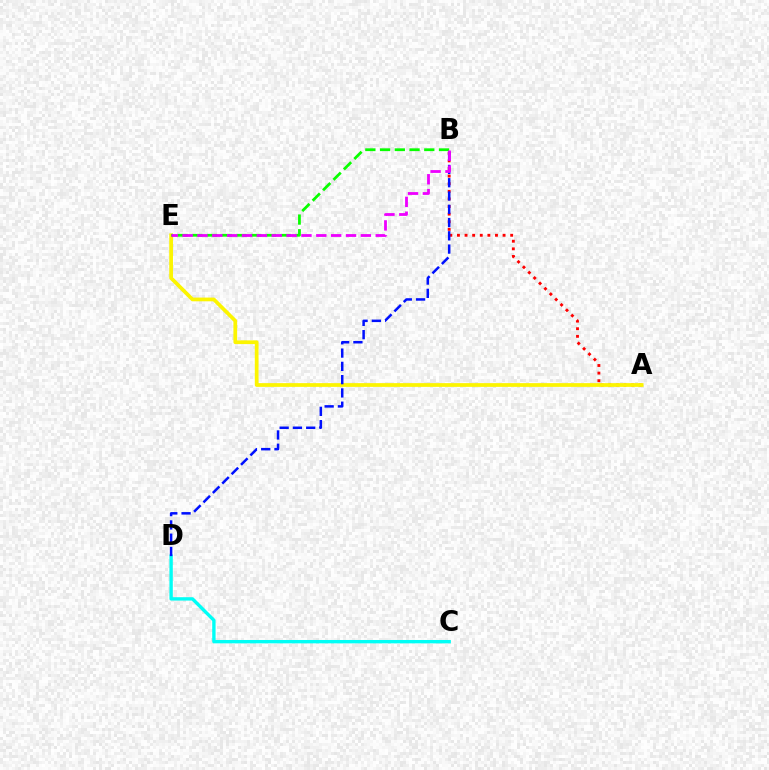{('A', 'B'): [{'color': '#ff0000', 'line_style': 'dotted', 'thickness': 2.07}], ('A', 'E'): [{'color': '#fcf500', 'line_style': 'solid', 'thickness': 2.69}], ('C', 'D'): [{'color': '#00fff6', 'line_style': 'solid', 'thickness': 2.42}], ('B', 'D'): [{'color': '#0010ff', 'line_style': 'dashed', 'thickness': 1.8}], ('B', 'E'): [{'color': '#08ff00', 'line_style': 'dashed', 'thickness': 2.0}, {'color': '#ee00ff', 'line_style': 'dashed', 'thickness': 2.02}]}